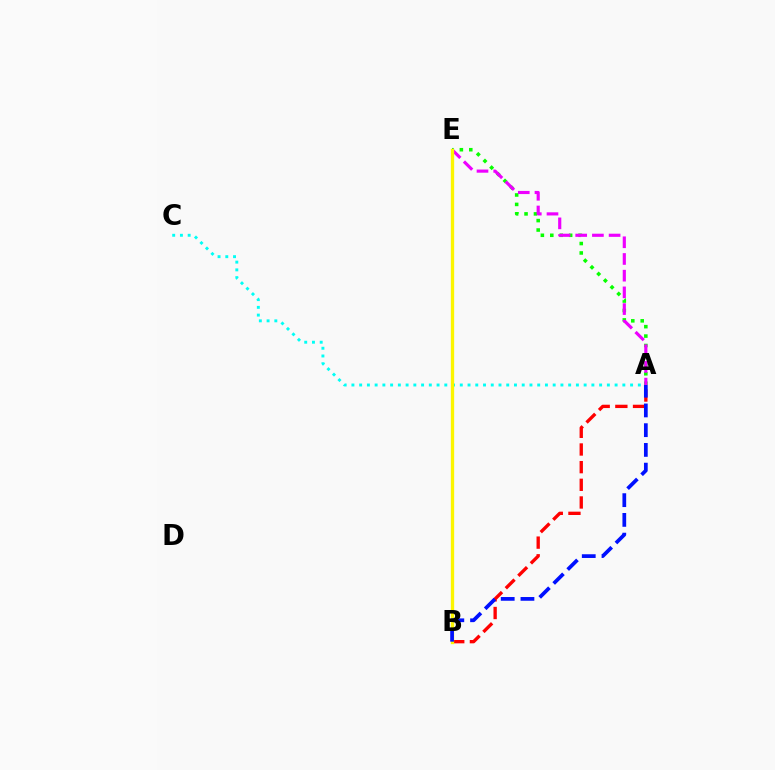{('A', 'B'): [{'color': '#ff0000', 'line_style': 'dashed', 'thickness': 2.4}, {'color': '#0010ff', 'line_style': 'dashed', 'thickness': 2.68}], ('A', 'E'): [{'color': '#08ff00', 'line_style': 'dotted', 'thickness': 2.56}, {'color': '#ee00ff', 'line_style': 'dashed', 'thickness': 2.27}], ('A', 'C'): [{'color': '#00fff6', 'line_style': 'dotted', 'thickness': 2.1}], ('B', 'E'): [{'color': '#fcf500', 'line_style': 'solid', 'thickness': 2.39}]}